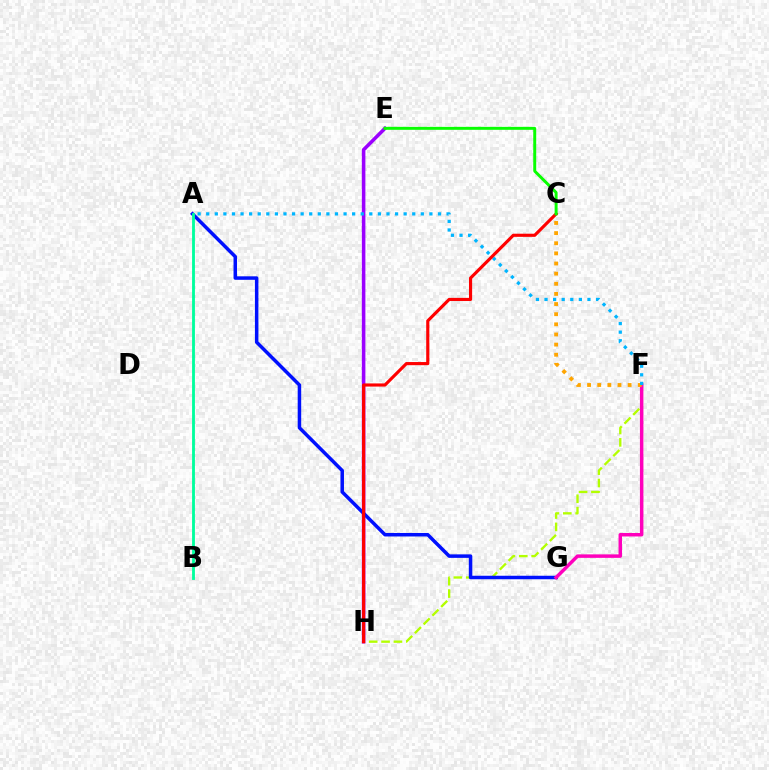{('E', 'H'): [{'color': '#9b00ff', 'line_style': 'solid', 'thickness': 2.55}], ('F', 'H'): [{'color': '#b3ff00', 'line_style': 'dashed', 'thickness': 1.68}], ('A', 'G'): [{'color': '#0010ff', 'line_style': 'solid', 'thickness': 2.52}], ('A', 'B'): [{'color': '#00ff9d', 'line_style': 'solid', 'thickness': 2.04}], ('F', 'G'): [{'color': '#ff00bd', 'line_style': 'solid', 'thickness': 2.5}], ('C', 'F'): [{'color': '#ffa500', 'line_style': 'dotted', 'thickness': 2.75}], ('A', 'F'): [{'color': '#00b5ff', 'line_style': 'dotted', 'thickness': 2.33}], ('C', 'H'): [{'color': '#ff0000', 'line_style': 'solid', 'thickness': 2.26}], ('C', 'E'): [{'color': '#08ff00', 'line_style': 'solid', 'thickness': 2.13}]}